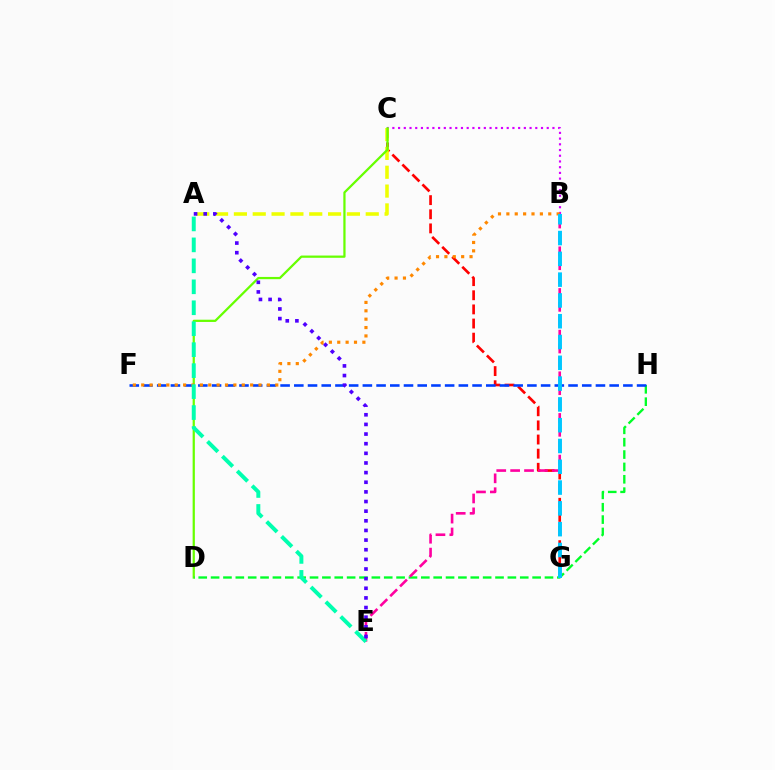{('B', 'C'): [{'color': '#d600ff', 'line_style': 'dotted', 'thickness': 1.55}], ('C', 'G'): [{'color': '#ff0000', 'line_style': 'dashed', 'thickness': 1.92}], ('A', 'C'): [{'color': '#eeff00', 'line_style': 'dashed', 'thickness': 2.56}], ('C', 'D'): [{'color': '#66ff00', 'line_style': 'solid', 'thickness': 1.62}], ('D', 'H'): [{'color': '#00ff27', 'line_style': 'dashed', 'thickness': 1.68}], ('F', 'H'): [{'color': '#003fff', 'line_style': 'dashed', 'thickness': 1.86}], ('B', 'E'): [{'color': '#ff00a0', 'line_style': 'dashed', 'thickness': 1.89}], ('B', 'F'): [{'color': '#ff8800', 'line_style': 'dotted', 'thickness': 2.28}], ('B', 'G'): [{'color': '#00c7ff', 'line_style': 'dashed', 'thickness': 2.82}], ('A', 'E'): [{'color': '#00ffaf', 'line_style': 'dashed', 'thickness': 2.85}, {'color': '#4f00ff', 'line_style': 'dotted', 'thickness': 2.62}]}